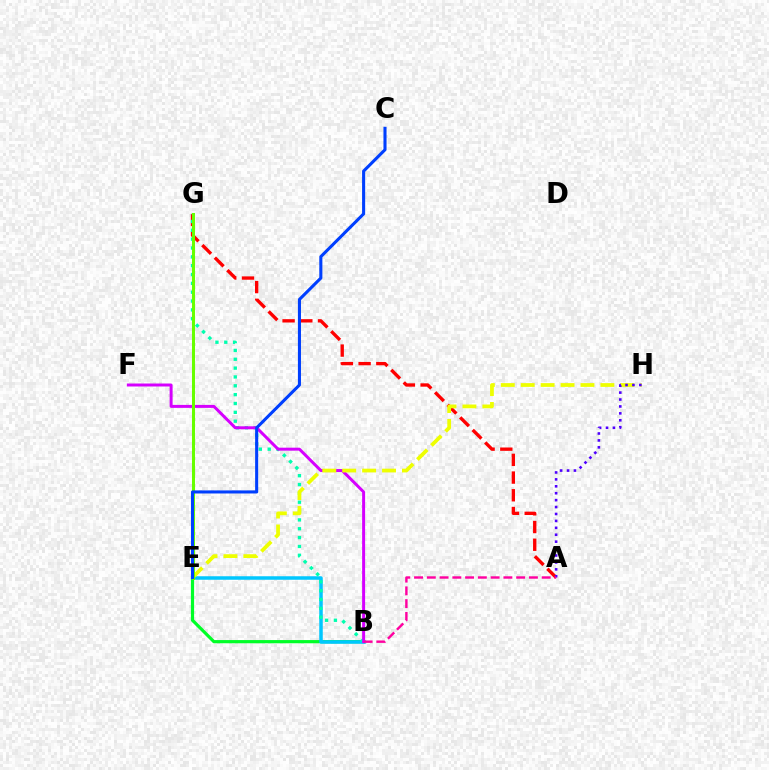{('A', 'G'): [{'color': '#ff0000', 'line_style': 'dashed', 'thickness': 2.41}], ('B', 'E'): [{'color': '#00ff27', 'line_style': 'solid', 'thickness': 2.3}, {'color': '#00c7ff', 'line_style': 'solid', 'thickness': 2.53}], ('B', 'G'): [{'color': '#00ffaf', 'line_style': 'dotted', 'thickness': 2.4}], ('E', 'G'): [{'color': '#ff8800', 'line_style': 'solid', 'thickness': 1.86}, {'color': '#66ff00', 'line_style': 'solid', 'thickness': 2.19}], ('B', 'F'): [{'color': '#d600ff', 'line_style': 'solid', 'thickness': 2.14}], ('E', 'H'): [{'color': '#eeff00', 'line_style': 'dashed', 'thickness': 2.71}], ('A', 'H'): [{'color': '#4f00ff', 'line_style': 'dotted', 'thickness': 1.88}], ('C', 'E'): [{'color': '#003fff', 'line_style': 'solid', 'thickness': 2.21}], ('A', 'B'): [{'color': '#ff00a0', 'line_style': 'dashed', 'thickness': 1.73}]}